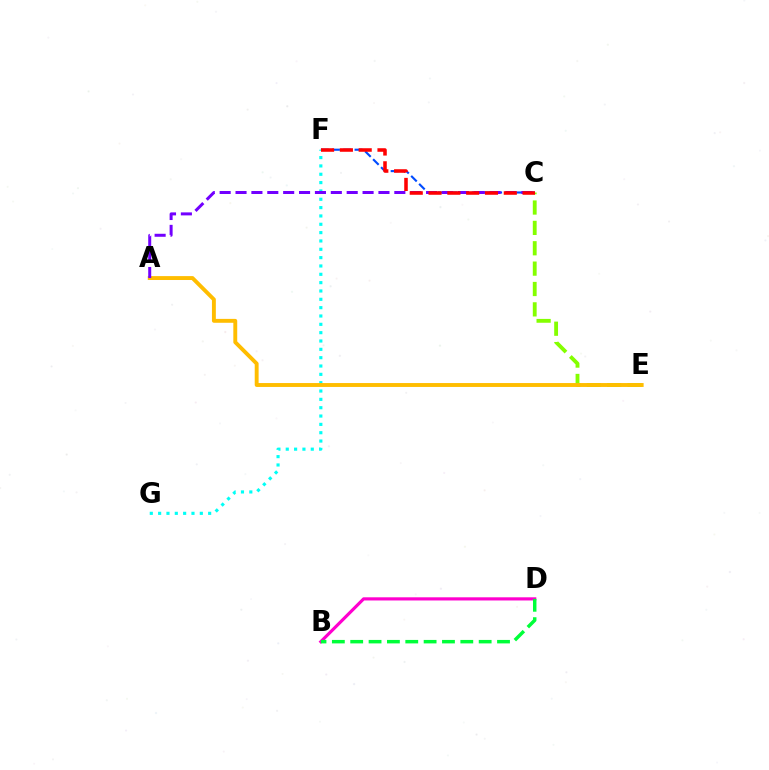{('C', 'E'): [{'color': '#84ff00', 'line_style': 'dashed', 'thickness': 2.77}], ('C', 'F'): [{'color': '#004bff', 'line_style': 'dashed', 'thickness': 1.53}, {'color': '#ff0000', 'line_style': 'dashed', 'thickness': 2.56}], ('F', 'G'): [{'color': '#00fff6', 'line_style': 'dotted', 'thickness': 2.27}], ('A', 'E'): [{'color': '#ffbd00', 'line_style': 'solid', 'thickness': 2.81}], ('A', 'C'): [{'color': '#7200ff', 'line_style': 'dashed', 'thickness': 2.16}], ('B', 'D'): [{'color': '#ff00cf', 'line_style': 'solid', 'thickness': 2.28}, {'color': '#00ff39', 'line_style': 'dashed', 'thickness': 2.49}]}